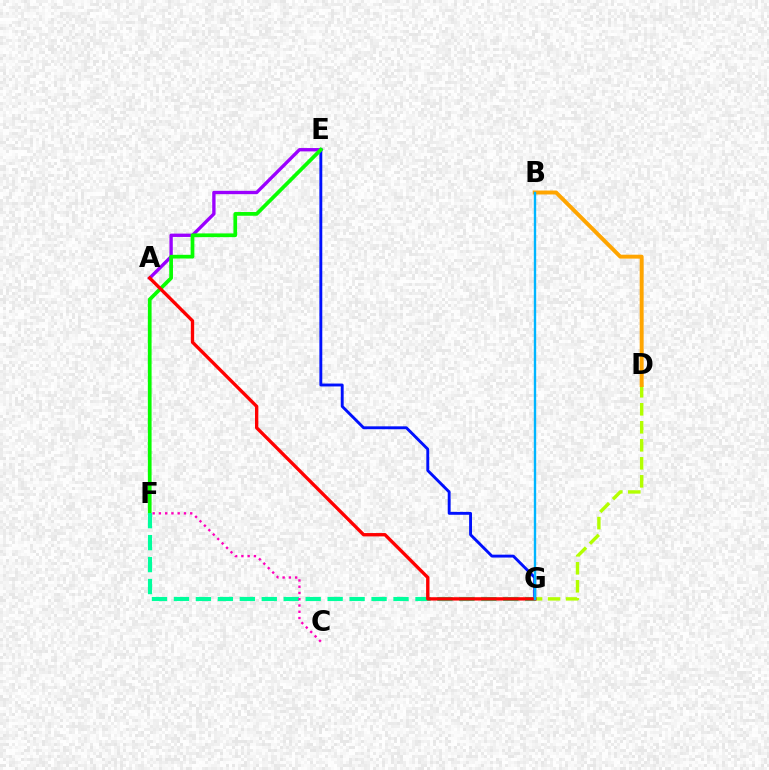{('D', 'G'): [{'color': '#b3ff00', 'line_style': 'dashed', 'thickness': 2.45}], ('E', 'G'): [{'color': '#0010ff', 'line_style': 'solid', 'thickness': 2.08}], ('A', 'E'): [{'color': '#9b00ff', 'line_style': 'solid', 'thickness': 2.4}], ('E', 'F'): [{'color': '#08ff00', 'line_style': 'solid', 'thickness': 2.68}], ('F', 'G'): [{'color': '#00ff9d', 'line_style': 'dashed', 'thickness': 2.98}], ('B', 'D'): [{'color': '#ffa500', 'line_style': 'solid', 'thickness': 2.83}], ('A', 'G'): [{'color': '#ff0000', 'line_style': 'solid', 'thickness': 2.41}], ('B', 'G'): [{'color': '#00b5ff', 'line_style': 'solid', 'thickness': 1.7}], ('C', 'F'): [{'color': '#ff00bd', 'line_style': 'dotted', 'thickness': 1.7}]}